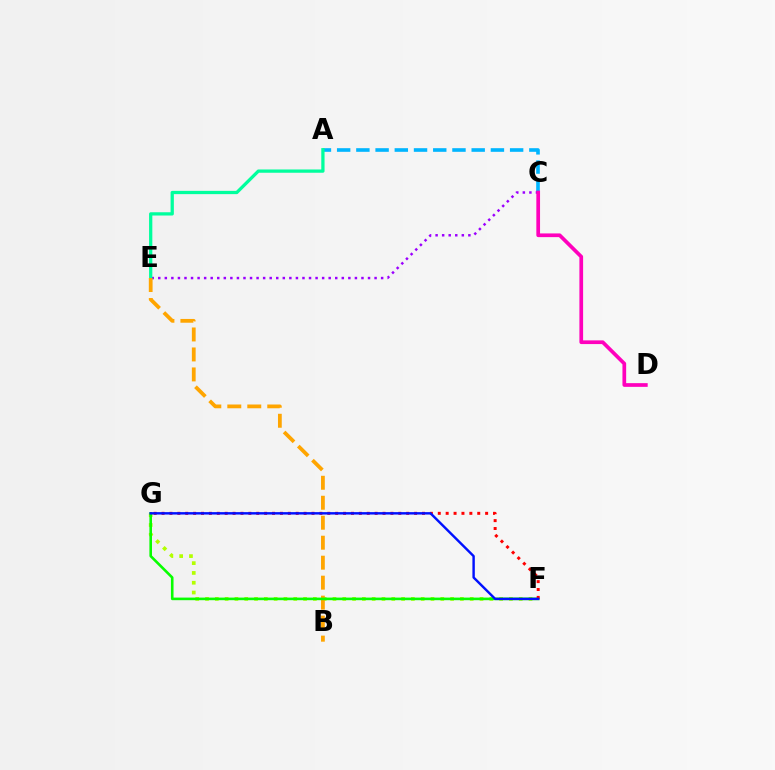{('A', 'C'): [{'color': '#00b5ff', 'line_style': 'dashed', 'thickness': 2.61}], ('F', 'G'): [{'color': '#b3ff00', 'line_style': 'dotted', 'thickness': 2.66}, {'color': '#08ff00', 'line_style': 'solid', 'thickness': 1.88}, {'color': '#ff0000', 'line_style': 'dotted', 'thickness': 2.14}, {'color': '#0010ff', 'line_style': 'solid', 'thickness': 1.74}], ('C', 'E'): [{'color': '#9b00ff', 'line_style': 'dotted', 'thickness': 1.78}], ('A', 'E'): [{'color': '#00ff9d', 'line_style': 'solid', 'thickness': 2.35}], ('B', 'E'): [{'color': '#ffa500', 'line_style': 'dashed', 'thickness': 2.71}], ('C', 'D'): [{'color': '#ff00bd', 'line_style': 'solid', 'thickness': 2.67}]}